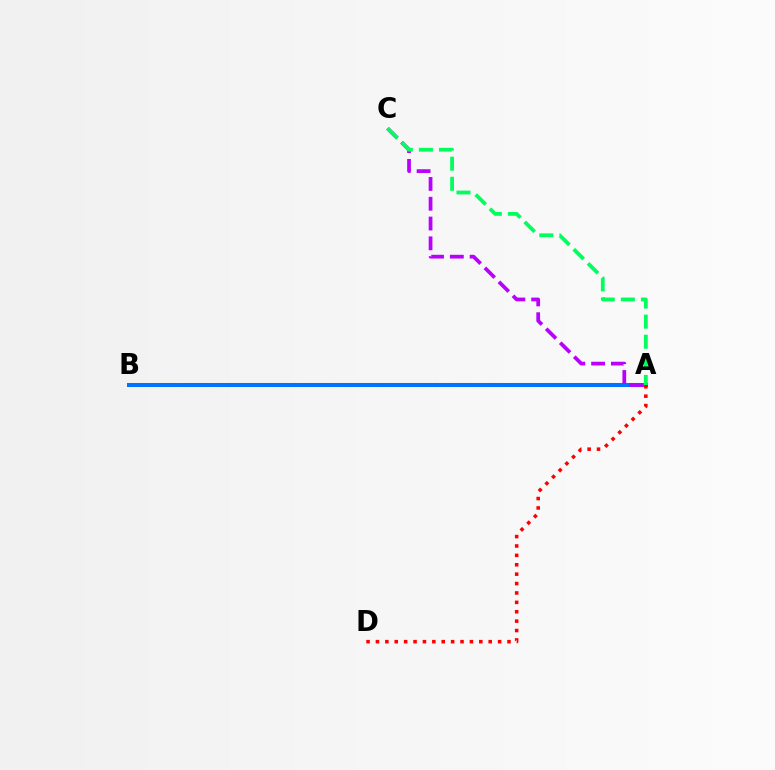{('A', 'B'): [{'color': '#d1ff00', 'line_style': 'dotted', 'thickness': 2.97}, {'color': '#0074ff', 'line_style': 'solid', 'thickness': 2.9}], ('A', 'C'): [{'color': '#b900ff', 'line_style': 'dashed', 'thickness': 2.69}, {'color': '#00ff5c', 'line_style': 'dashed', 'thickness': 2.73}], ('A', 'D'): [{'color': '#ff0000', 'line_style': 'dotted', 'thickness': 2.55}]}